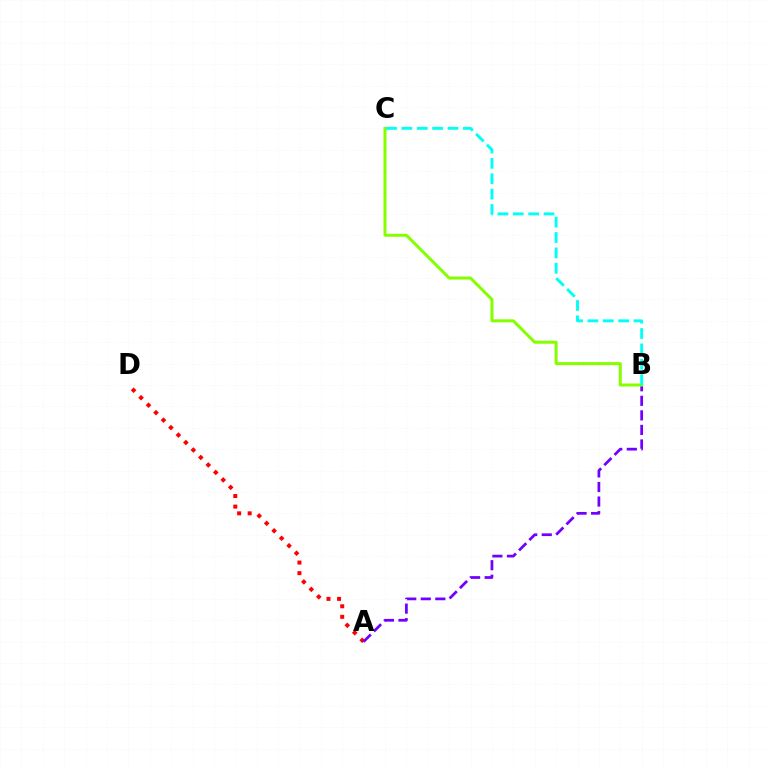{('A', 'D'): [{'color': '#ff0000', 'line_style': 'dotted', 'thickness': 2.87}], ('A', 'B'): [{'color': '#7200ff', 'line_style': 'dashed', 'thickness': 1.98}], ('B', 'C'): [{'color': '#84ff00', 'line_style': 'solid', 'thickness': 2.16}, {'color': '#00fff6', 'line_style': 'dashed', 'thickness': 2.09}]}